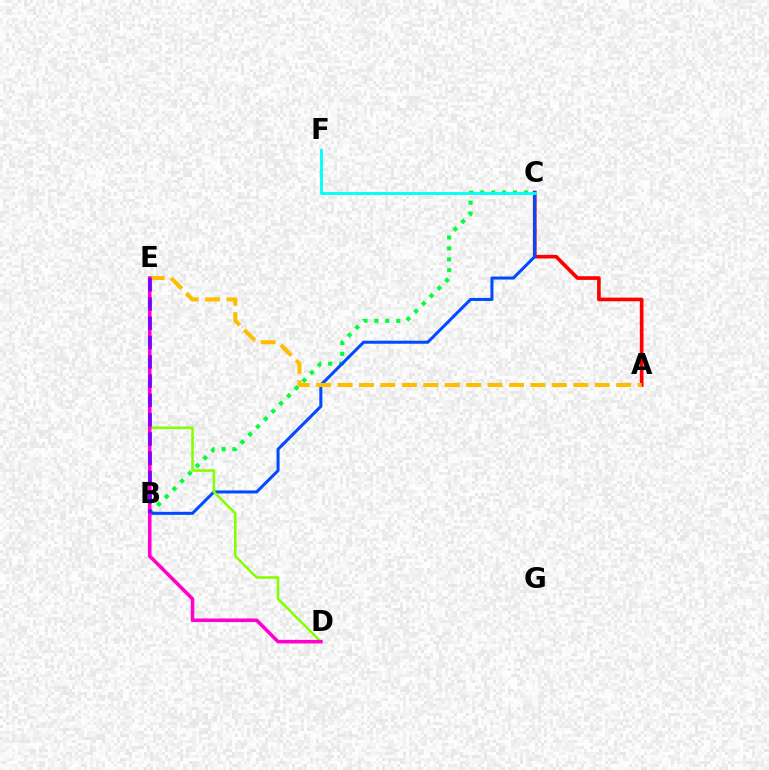{('A', 'C'): [{'color': '#ff0000', 'line_style': 'solid', 'thickness': 2.64}], ('B', 'C'): [{'color': '#00ff39', 'line_style': 'dotted', 'thickness': 2.97}, {'color': '#004bff', 'line_style': 'solid', 'thickness': 2.18}], ('A', 'E'): [{'color': '#ffbd00', 'line_style': 'dashed', 'thickness': 2.91}], ('D', 'E'): [{'color': '#84ff00', 'line_style': 'solid', 'thickness': 1.84}, {'color': '#ff00cf', 'line_style': 'solid', 'thickness': 2.58}], ('C', 'F'): [{'color': '#00fff6', 'line_style': 'solid', 'thickness': 2.03}], ('B', 'E'): [{'color': '#7200ff', 'line_style': 'dashed', 'thickness': 2.62}]}